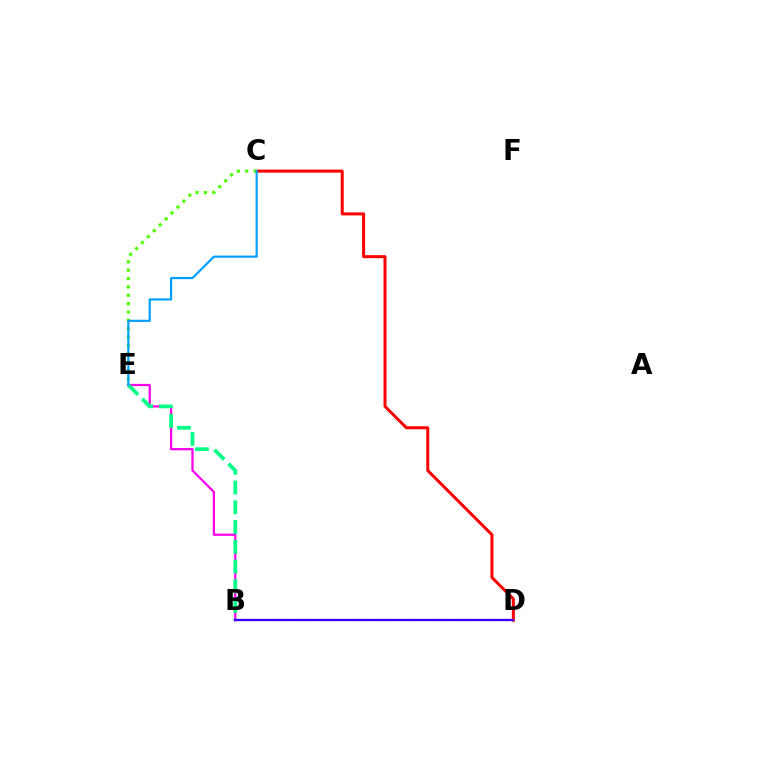{('C', 'D'): [{'color': '#ff0000', 'line_style': 'solid', 'thickness': 2.17}], ('B', 'D'): [{'color': '#ffd500', 'line_style': 'dotted', 'thickness': 1.67}, {'color': '#3700ff', 'line_style': 'solid', 'thickness': 1.66}], ('B', 'E'): [{'color': '#ff00ed', 'line_style': 'solid', 'thickness': 1.62}, {'color': '#00ff86', 'line_style': 'dashed', 'thickness': 2.68}], ('C', 'E'): [{'color': '#4fff00', 'line_style': 'dotted', 'thickness': 2.27}, {'color': '#009eff', 'line_style': 'solid', 'thickness': 1.56}]}